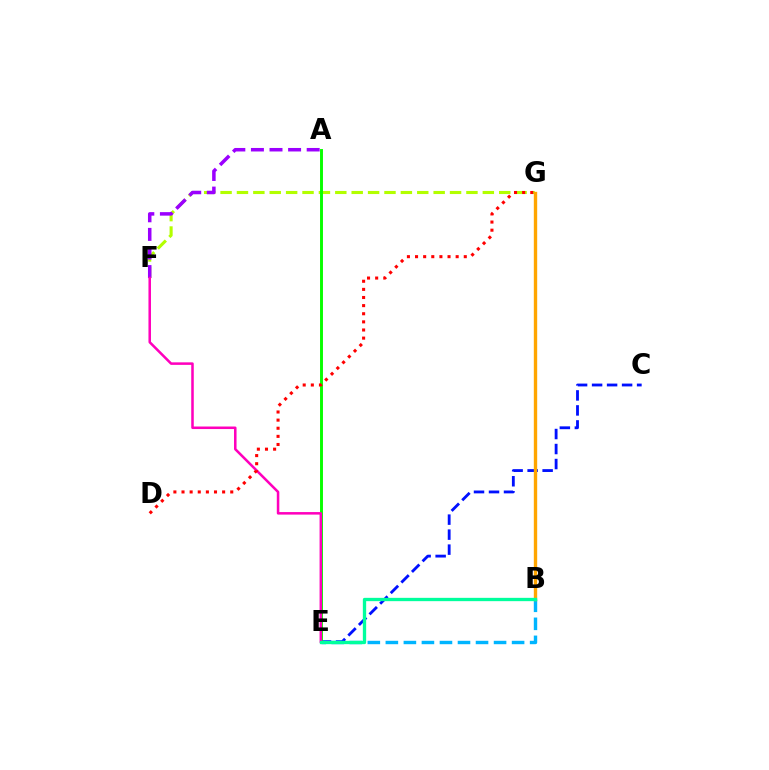{('F', 'G'): [{'color': '#b3ff00', 'line_style': 'dashed', 'thickness': 2.23}], ('C', 'E'): [{'color': '#0010ff', 'line_style': 'dashed', 'thickness': 2.04}], ('A', 'F'): [{'color': '#9b00ff', 'line_style': 'dashed', 'thickness': 2.53}], ('A', 'E'): [{'color': '#08ff00', 'line_style': 'solid', 'thickness': 2.11}], ('B', 'E'): [{'color': '#00b5ff', 'line_style': 'dashed', 'thickness': 2.45}, {'color': '#00ff9d', 'line_style': 'solid', 'thickness': 2.39}], ('E', 'F'): [{'color': '#ff00bd', 'line_style': 'solid', 'thickness': 1.82}], ('D', 'G'): [{'color': '#ff0000', 'line_style': 'dotted', 'thickness': 2.21}], ('B', 'G'): [{'color': '#ffa500', 'line_style': 'solid', 'thickness': 2.43}]}